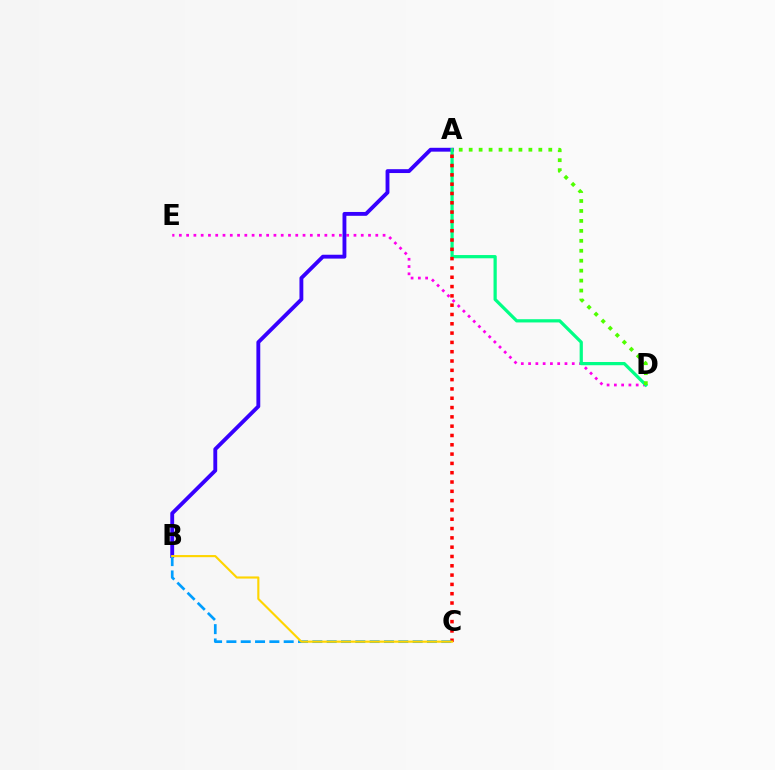{('D', 'E'): [{'color': '#ff00ed', 'line_style': 'dotted', 'thickness': 1.98}], ('A', 'B'): [{'color': '#3700ff', 'line_style': 'solid', 'thickness': 2.78}], ('A', 'D'): [{'color': '#00ff86', 'line_style': 'solid', 'thickness': 2.32}, {'color': '#4fff00', 'line_style': 'dotted', 'thickness': 2.7}], ('A', 'C'): [{'color': '#ff0000', 'line_style': 'dotted', 'thickness': 2.53}], ('B', 'C'): [{'color': '#009eff', 'line_style': 'dashed', 'thickness': 1.95}, {'color': '#ffd500', 'line_style': 'solid', 'thickness': 1.54}]}